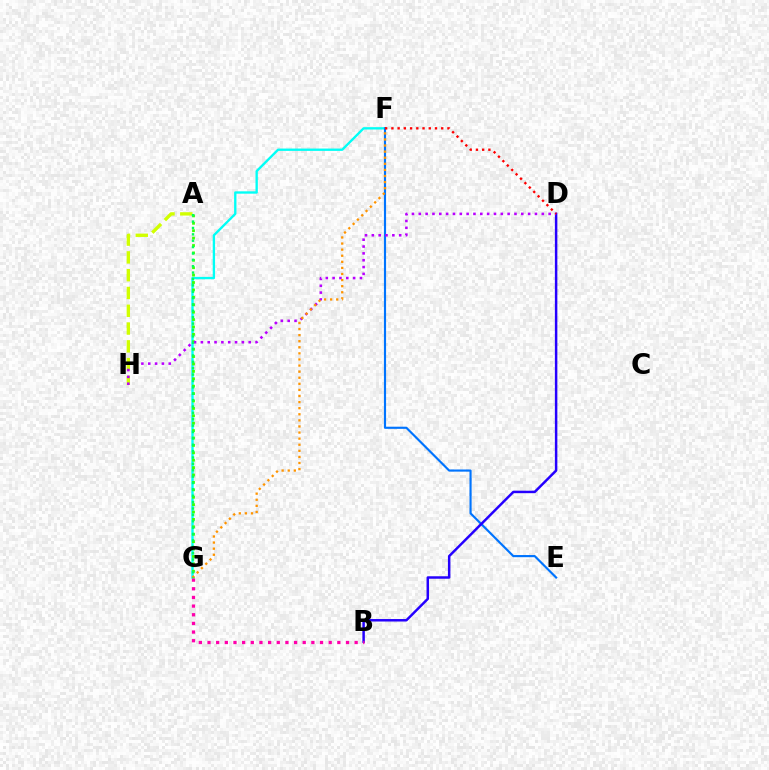{('F', 'G'): [{'color': '#00fff6', 'line_style': 'solid', 'thickness': 1.68}, {'color': '#ff9400', 'line_style': 'dotted', 'thickness': 1.65}], ('A', 'G'): [{'color': '#3dff00', 'line_style': 'dotted', 'thickness': 2.01}, {'color': '#00ff5c', 'line_style': 'dotted', 'thickness': 1.73}], ('E', 'F'): [{'color': '#0074ff', 'line_style': 'solid', 'thickness': 1.55}], ('A', 'H'): [{'color': '#d1ff00', 'line_style': 'dashed', 'thickness': 2.42}], ('B', 'D'): [{'color': '#2500ff', 'line_style': 'solid', 'thickness': 1.78}], ('B', 'G'): [{'color': '#ff00ac', 'line_style': 'dotted', 'thickness': 2.35}], ('D', 'H'): [{'color': '#b900ff', 'line_style': 'dotted', 'thickness': 1.86}], ('D', 'F'): [{'color': '#ff0000', 'line_style': 'dotted', 'thickness': 1.69}]}